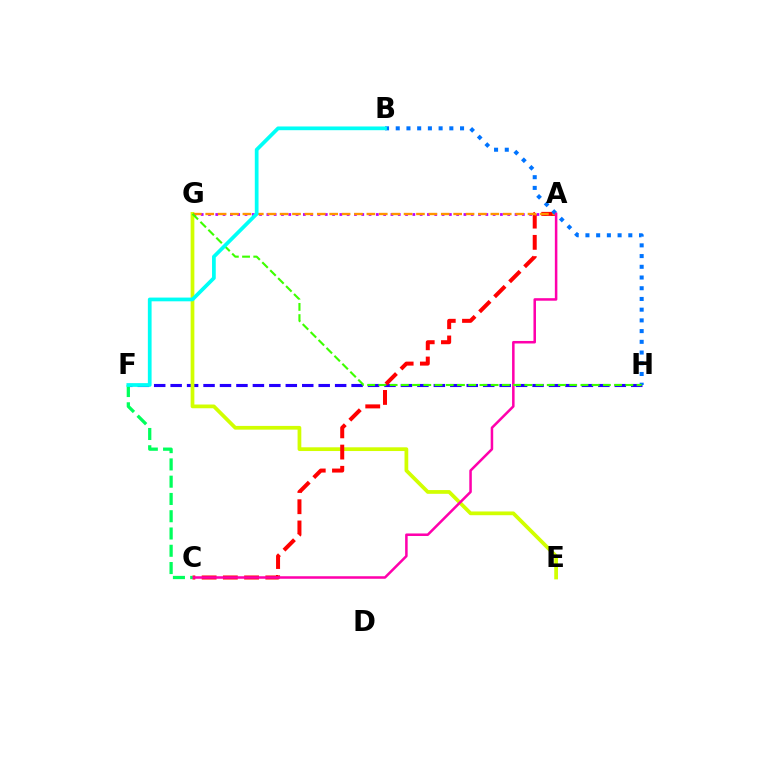{('A', 'G'): [{'color': '#b900ff', 'line_style': 'dotted', 'thickness': 1.98}, {'color': '#ff9400', 'line_style': 'dashed', 'thickness': 1.68}], ('F', 'H'): [{'color': '#2500ff', 'line_style': 'dashed', 'thickness': 2.23}], ('E', 'G'): [{'color': '#d1ff00', 'line_style': 'solid', 'thickness': 2.69}], ('A', 'C'): [{'color': '#ff0000', 'line_style': 'dashed', 'thickness': 2.88}, {'color': '#ff00ac', 'line_style': 'solid', 'thickness': 1.82}], ('B', 'H'): [{'color': '#0074ff', 'line_style': 'dotted', 'thickness': 2.91}], ('G', 'H'): [{'color': '#3dff00', 'line_style': 'dashed', 'thickness': 1.52}], ('C', 'F'): [{'color': '#00ff5c', 'line_style': 'dashed', 'thickness': 2.35}], ('B', 'F'): [{'color': '#00fff6', 'line_style': 'solid', 'thickness': 2.69}]}